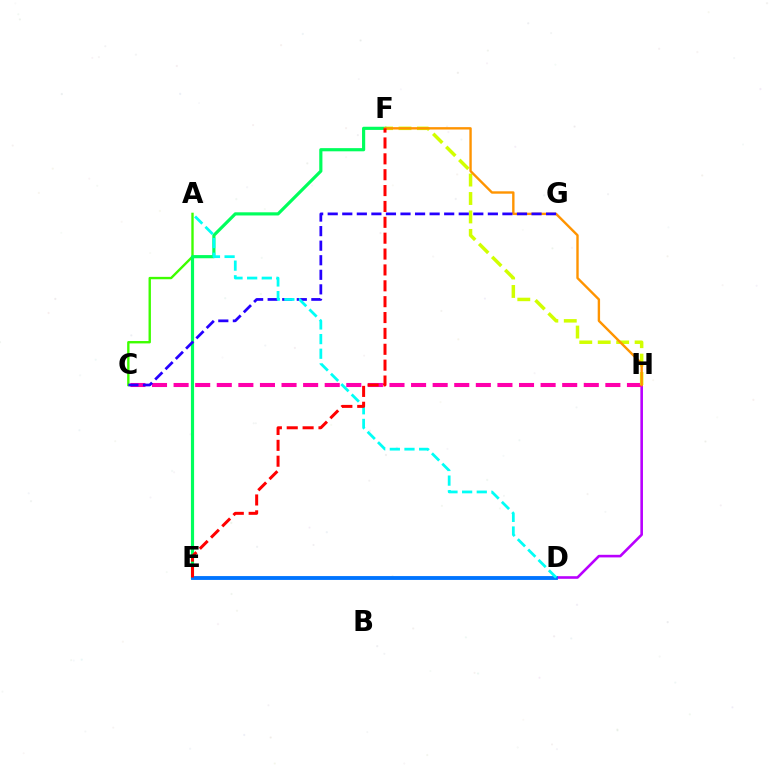{('A', 'C'): [{'color': '#3dff00', 'line_style': 'solid', 'thickness': 1.72}], ('D', 'H'): [{'color': '#b900ff', 'line_style': 'solid', 'thickness': 1.87}], ('C', 'H'): [{'color': '#ff00ac', 'line_style': 'dashed', 'thickness': 2.93}], ('F', 'H'): [{'color': '#d1ff00', 'line_style': 'dashed', 'thickness': 2.51}, {'color': '#ff9400', 'line_style': 'solid', 'thickness': 1.72}], ('E', 'F'): [{'color': '#00ff5c', 'line_style': 'solid', 'thickness': 2.28}, {'color': '#ff0000', 'line_style': 'dashed', 'thickness': 2.16}], ('D', 'E'): [{'color': '#0074ff', 'line_style': 'solid', 'thickness': 2.78}], ('C', 'G'): [{'color': '#2500ff', 'line_style': 'dashed', 'thickness': 1.98}], ('A', 'D'): [{'color': '#00fff6', 'line_style': 'dashed', 'thickness': 1.99}]}